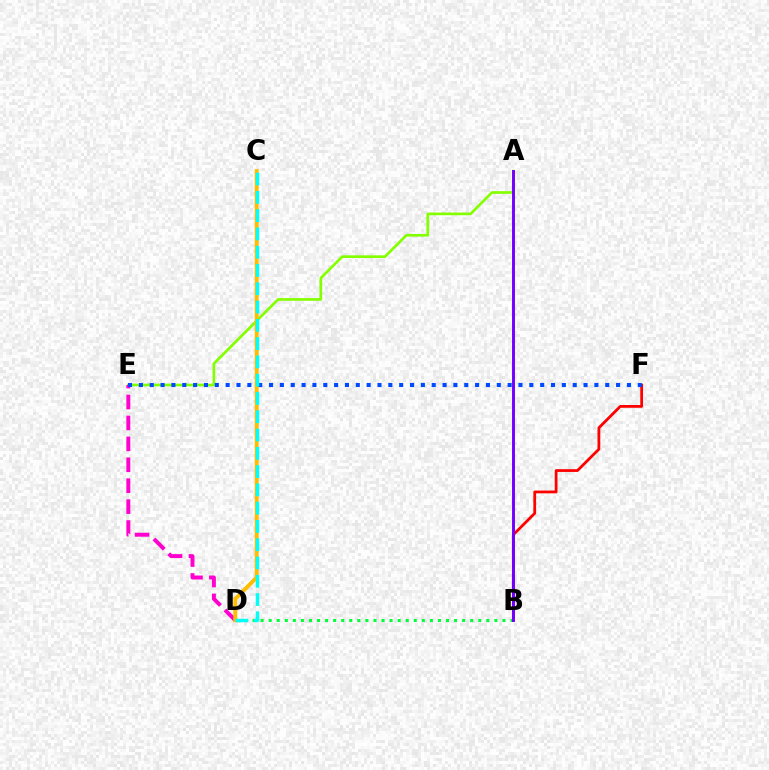{('A', 'E'): [{'color': '#84ff00', 'line_style': 'solid', 'thickness': 1.93}], ('D', 'E'): [{'color': '#ff00cf', 'line_style': 'dashed', 'thickness': 2.84}], ('B', 'D'): [{'color': '#00ff39', 'line_style': 'dotted', 'thickness': 2.19}], ('C', 'D'): [{'color': '#ffbd00', 'line_style': 'solid', 'thickness': 2.81}, {'color': '#00fff6', 'line_style': 'dashed', 'thickness': 2.48}], ('B', 'F'): [{'color': '#ff0000', 'line_style': 'solid', 'thickness': 2.0}], ('E', 'F'): [{'color': '#004bff', 'line_style': 'dotted', 'thickness': 2.95}], ('A', 'B'): [{'color': '#7200ff', 'line_style': 'solid', 'thickness': 2.11}]}